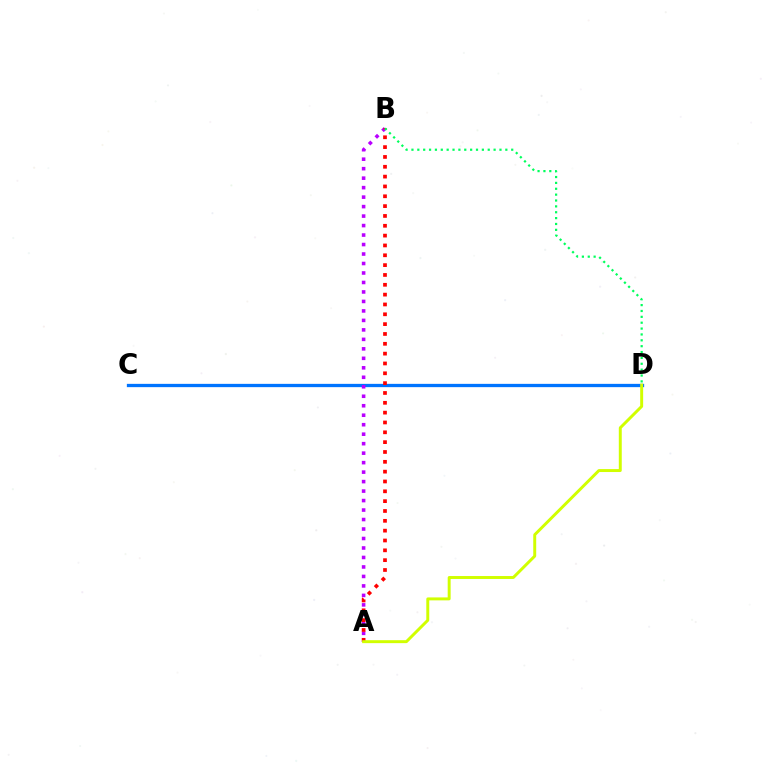{('C', 'D'): [{'color': '#0074ff', 'line_style': 'solid', 'thickness': 2.37}], ('A', 'B'): [{'color': '#b900ff', 'line_style': 'dotted', 'thickness': 2.58}, {'color': '#ff0000', 'line_style': 'dotted', 'thickness': 2.67}], ('B', 'D'): [{'color': '#00ff5c', 'line_style': 'dotted', 'thickness': 1.59}], ('A', 'D'): [{'color': '#d1ff00', 'line_style': 'solid', 'thickness': 2.12}]}